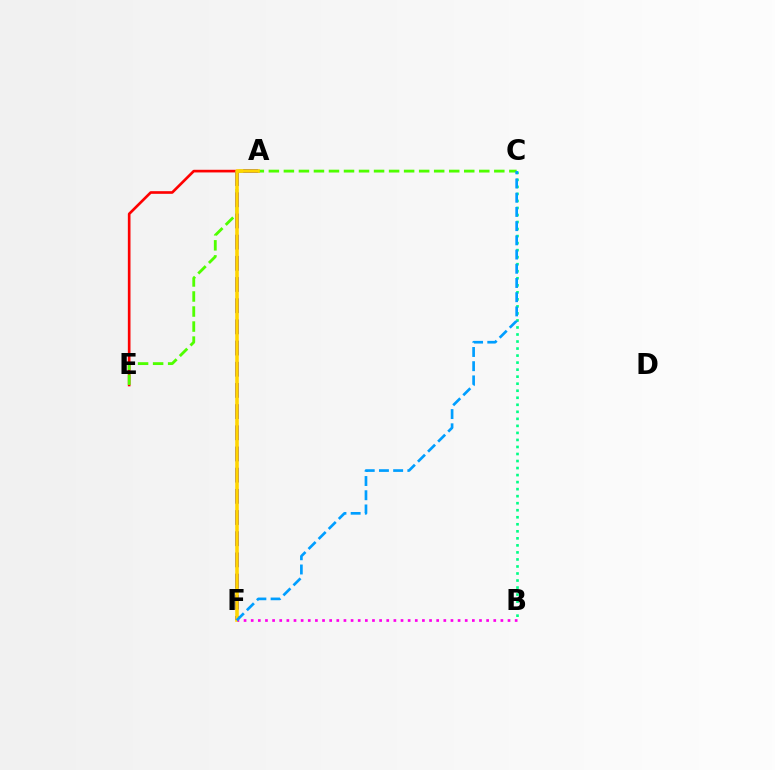{('A', 'E'): [{'color': '#ff0000', 'line_style': 'solid', 'thickness': 1.91}], ('C', 'E'): [{'color': '#4fff00', 'line_style': 'dashed', 'thickness': 2.04}], ('A', 'F'): [{'color': '#3700ff', 'line_style': 'dashed', 'thickness': 2.88}, {'color': '#ffd500', 'line_style': 'solid', 'thickness': 2.58}], ('B', 'C'): [{'color': '#00ff86', 'line_style': 'dotted', 'thickness': 1.91}], ('B', 'F'): [{'color': '#ff00ed', 'line_style': 'dotted', 'thickness': 1.94}], ('C', 'F'): [{'color': '#009eff', 'line_style': 'dashed', 'thickness': 1.93}]}